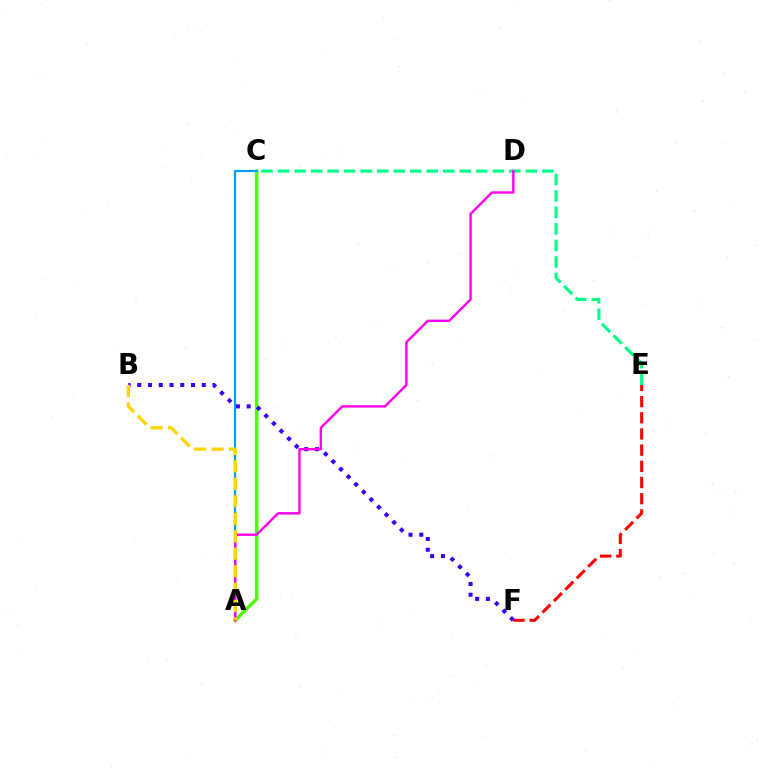{('C', 'E'): [{'color': '#00ff86', 'line_style': 'dashed', 'thickness': 2.24}], ('A', 'C'): [{'color': '#4fff00', 'line_style': 'solid', 'thickness': 2.52}, {'color': '#009eff', 'line_style': 'solid', 'thickness': 1.58}], ('E', 'F'): [{'color': '#ff0000', 'line_style': 'dashed', 'thickness': 2.2}], ('B', 'F'): [{'color': '#3700ff', 'line_style': 'dotted', 'thickness': 2.92}], ('A', 'D'): [{'color': '#ff00ed', 'line_style': 'solid', 'thickness': 1.73}], ('A', 'B'): [{'color': '#ffd500', 'line_style': 'dashed', 'thickness': 2.37}]}